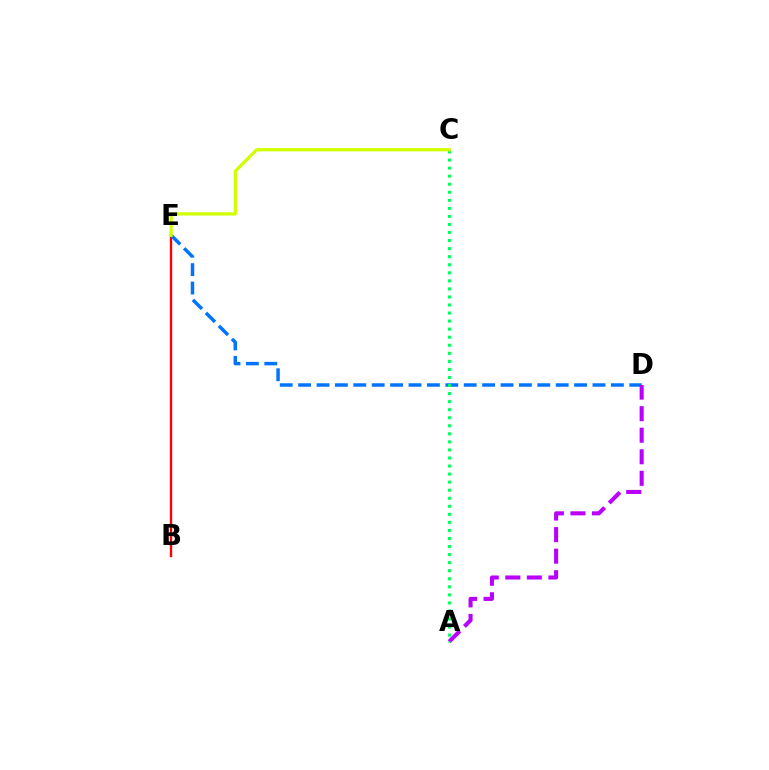{('B', 'E'): [{'color': '#ff0000', 'line_style': 'solid', 'thickness': 1.69}], ('D', 'E'): [{'color': '#0074ff', 'line_style': 'dashed', 'thickness': 2.5}], ('A', 'D'): [{'color': '#b900ff', 'line_style': 'dashed', 'thickness': 2.93}], ('A', 'C'): [{'color': '#00ff5c', 'line_style': 'dotted', 'thickness': 2.19}], ('C', 'E'): [{'color': '#d1ff00', 'line_style': 'solid', 'thickness': 2.35}]}